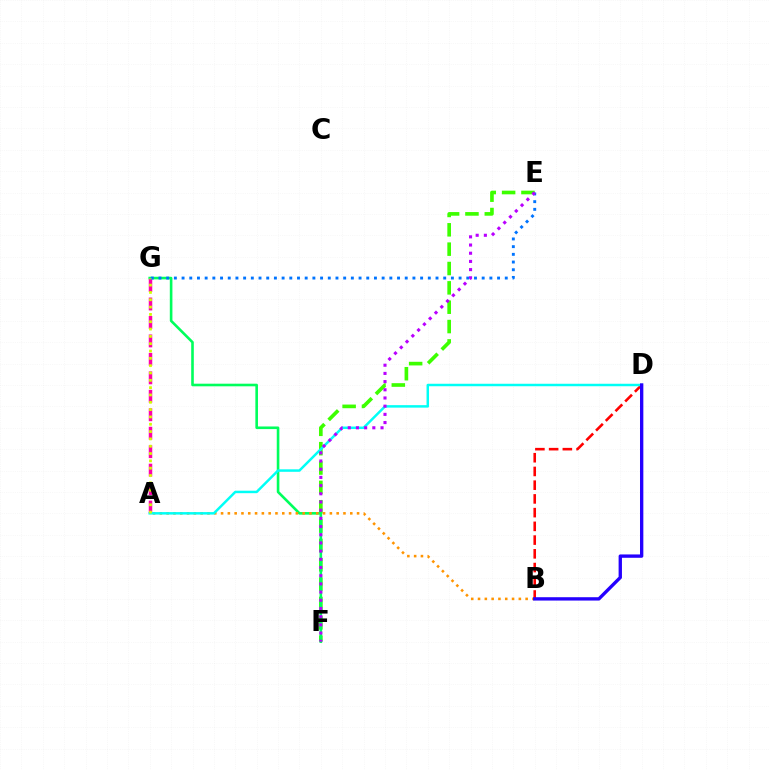{('B', 'D'): [{'color': '#ff0000', 'line_style': 'dashed', 'thickness': 1.86}, {'color': '#2500ff', 'line_style': 'solid', 'thickness': 2.41}], ('E', 'F'): [{'color': '#3dff00', 'line_style': 'dashed', 'thickness': 2.63}, {'color': '#b900ff', 'line_style': 'dotted', 'thickness': 2.23}], ('F', 'G'): [{'color': '#00ff5c', 'line_style': 'solid', 'thickness': 1.88}], ('A', 'B'): [{'color': '#ff9400', 'line_style': 'dotted', 'thickness': 1.85}], ('A', 'G'): [{'color': '#ff00ac', 'line_style': 'dashed', 'thickness': 2.51}, {'color': '#d1ff00', 'line_style': 'dotted', 'thickness': 1.99}], ('A', 'D'): [{'color': '#00fff6', 'line_style': 'solid', 'thickness': 1.79}], ('E', 'G'): [{'color': '#0074ff', 'line_style': 'dotted', 'thickness': 2.09}]}